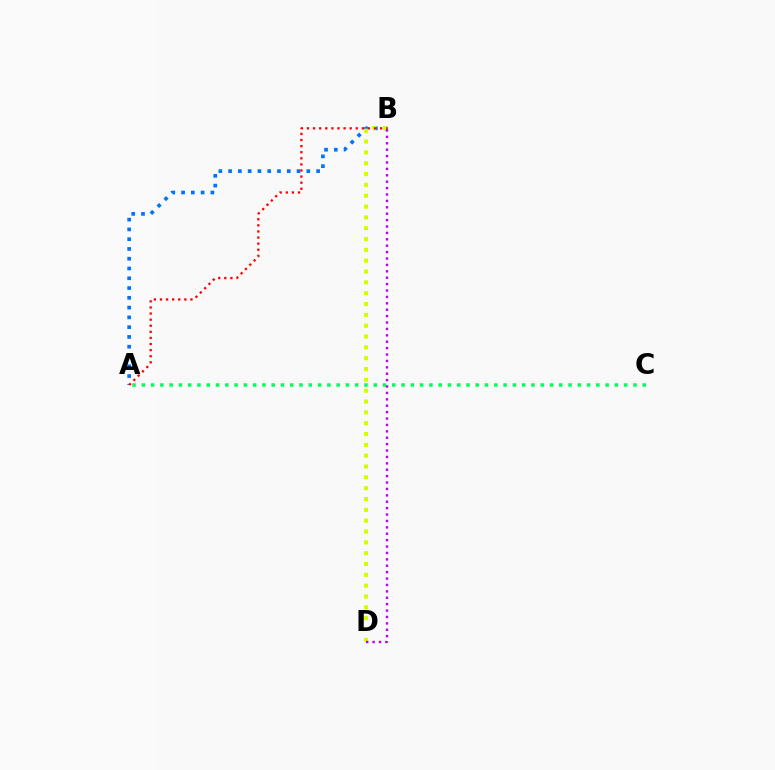{('A', 'C'): [{'color': '#00ff5c', 'line_style': 'dotted', 'thickness': 2.52}], ('A', 'B'): [{'color': '#0074ff', 'line_style': 'dotted', 'thickness': 2.66}, {'color': '#ff0000', 'line_style': 'dotted', 'thickness': 1.66}], ('B', 'D'): [{'color': '#d1ff00', 'line_style': 'dotted', 'thickness': 2.94}, {'color': '#b900ff', 'line_style': 'dotted', 'thickness': 1.74}]}